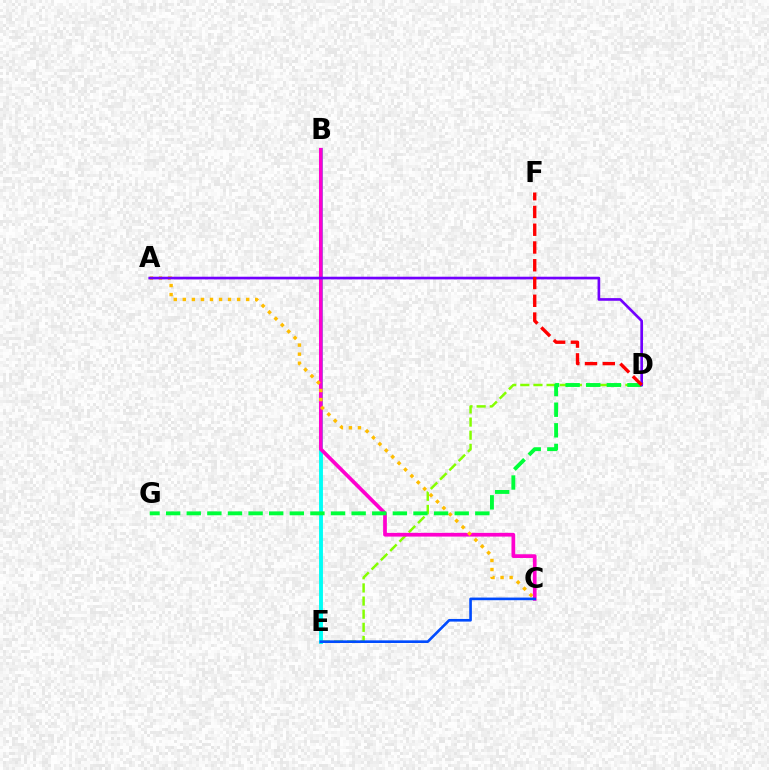{('D', 'E'): [{'color': '#84ff00', 'line_style': 'dashed', 'thickness': 1.78}], ('B', 'E'): [{'color': '#00fff6', 'line_style': 'solid', 'thickness': 2.79}], ('B', 'C'): [{'color': '#ff00cf', 'line_style': 'solid', 'thickness': 2.67}], ('A', 'C'): [{'color': '#ffbd00', 'line_style': 'dotted', 'thickness': 2.46}], ('D', 'G'): [{'color': '#00ff39', 'line_style': 'dashed', 'thickness': 2.8}], ('A', 'D'): [{'color': '#7200ff', 'line_style': 'solid', 'thickness': 1.92}], ('C', 'E'): [{'color': '#004bff', 'line_style': 'solid', 'thickness': 1.9}], ('D', 'F'): [{'color': '#ff0000', 'line_style': 'dashed', 'thickness': 2.41}]}